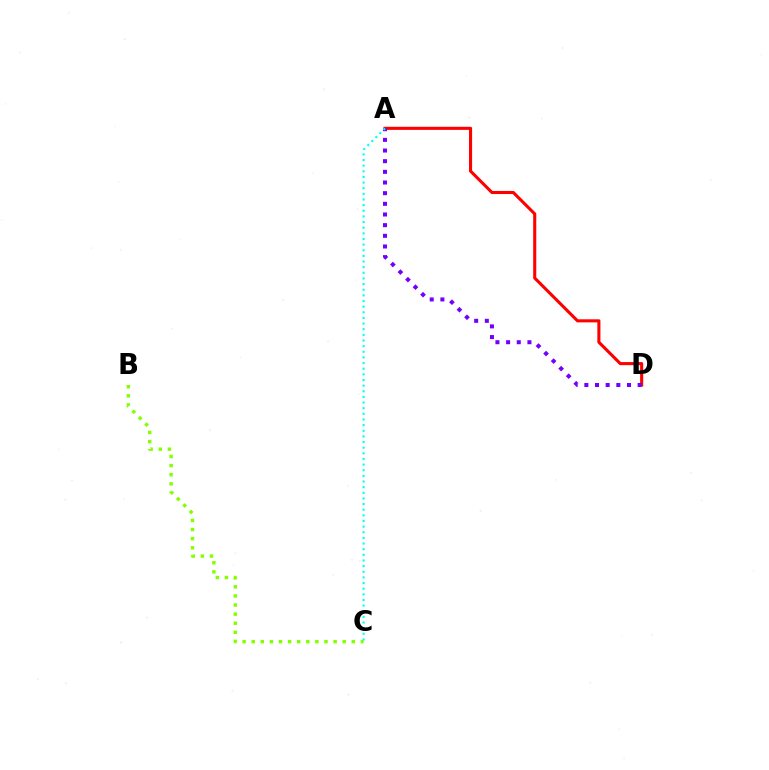{('A', 'D'): [{'color': '#ff0000', 'line_style': 'solid', 'thickness': 2.22}, {'color': '#7200ff', 'line_style': 'dotted', 'thickness': 2.9}], ('B', 'C'): [{'color': '#84ff00', 'line_style': 'dotted', 'thickness': 2.47}], ('A', 'C'): [{'color': '#00fff6', 'line_style': 'dotted', 'thickness': 1.53}]}